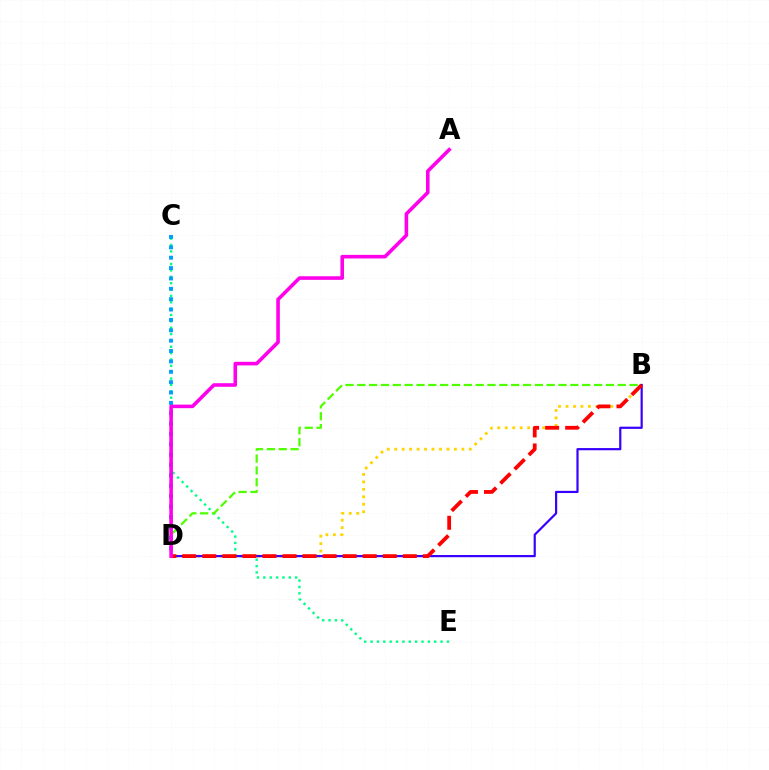{('C', 'E'): [{'color': '#00ff86', 'line_style': 'dotted', 'thickness': 1.73}], ('B', 'D'): [{'color': '#ffd500', 'line_style': 'dotted', 'thickness': 2.03}, {'color': '#4fff00', 'line_style': 'dashed', 'thickness': 1.61}, {'color': '#3700ff', 'line_style': 'solid', 'thickness': 1.58}, {'color': '#ff0000', 'line_style': 'dashed', 'thickness': 2.72}], ('C', 'D'): [{'color': '#009eff', 'line_style': 'dotted', 'thickness': 2.82}], ('A', 'D'): [{'color': '#ff00ed', 'line_style': 'solid', 'thickness': 2.59}]}